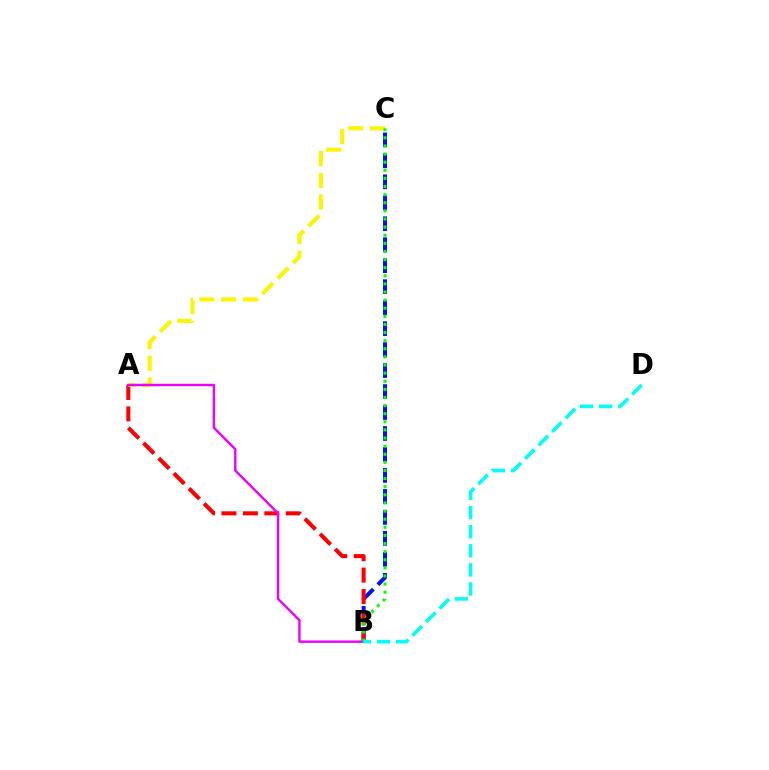{('B', 'C'): [{'color': '#0010ff', 'line_style': 'dashed', 'thickness': 2.85}, {'color': '#08ff00', 'line_style': 'dotted', 'thickness': 2.2}], ('A', 'B'): [{'color': '#ff0000', 'line_style': 'dashed', 'thickness': 2.91}, {'color': '#ee00ff', 'line_style': 'solid', 'thickness': 1.73}], ('A', 'C'): [{'color': '#fcf500', 'line_style': 'dashed', 'thickness': 2.95}], ('B', 'D'): [{'color': '#00fff6', 'line_style': 'dashed', 'thickness': 2.6}]}